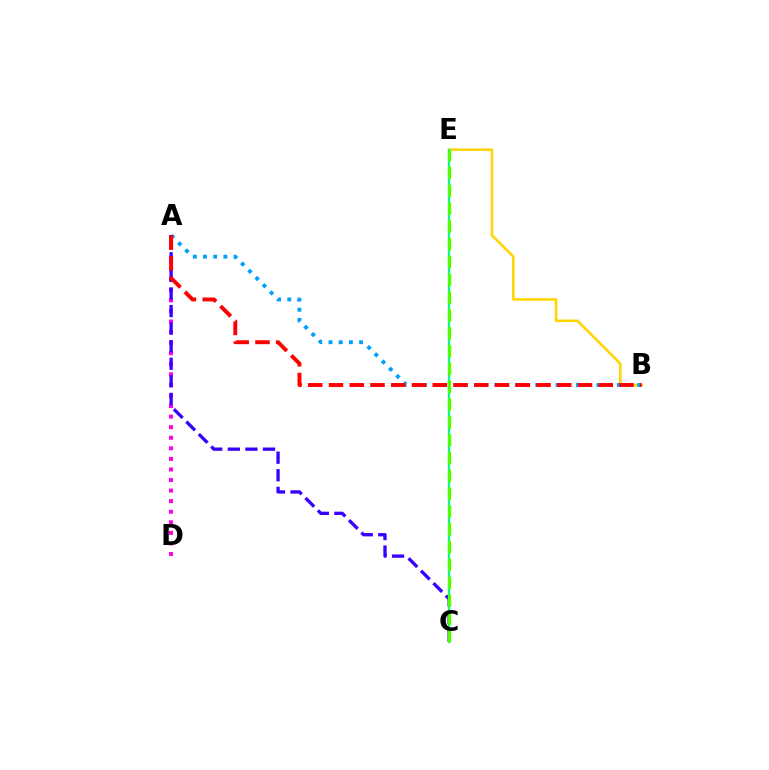{('B', 'E'): [{'color': '#ffd500', 'line_style': 'solid', 'thickness': 1.85}], ('C', 'E'): [{'color': '#00ff86', 'line_style': 'solid', 'thickness': 1.58}, {'color': '#4fff00', 'line_style': 'dashed', 'thickness': 2.42}], ('A', 'D'): [{'color': '#ff00ed', 'line_style': 'dotted', 'thickness': 2.87}], ('A', 'B'): [{'color': '#009eff', 'line_style': 'dotted', 'thickness': 2.77}, {'color': '#ff0000', 'line_style': 'dashed', 'thickness': 2.82}], ('A', 'C'): [{'color': '#3700ff', 'line_style': 'dashed', 'thickness': 2.39}]}